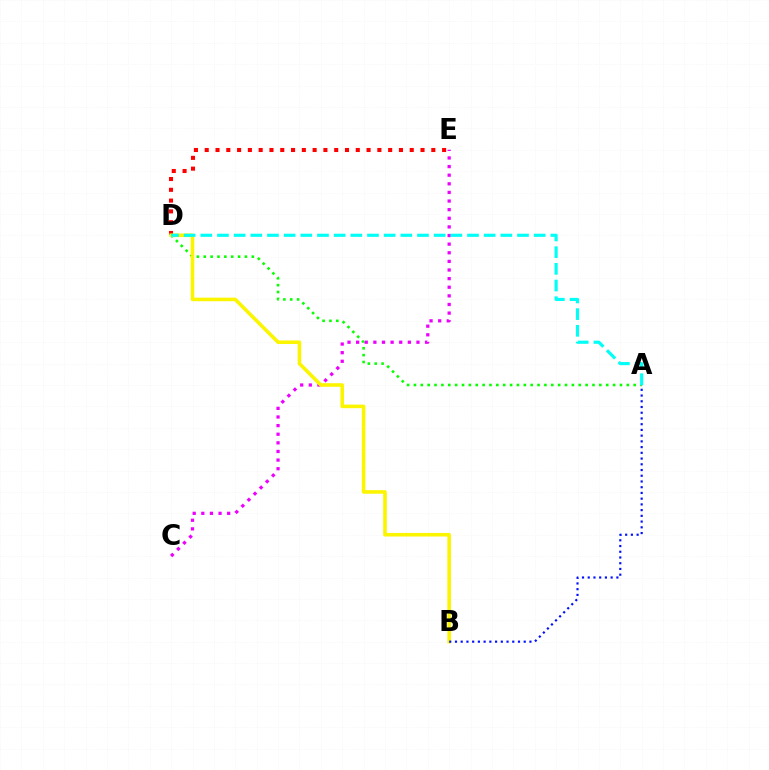{('A', 'D'): [{'color': '#08ff00', 'line_style': 'dotted', 'thickness': 1.87}, {'color': '#00fff6', 'line_style': 'dashed', 'thickness': 2.26}], ('C', 'E'): [{'color': '#ee00ff', 'line_style': 'dotted', 'thickness': 2.34}], ('D', 'E'): [{'color': '#ff0000', 'line_style': 'dotted', 'thickness': 2.93}], ('B', 'D'): [{'color': '#fcf500', 'line_style': 'solid', 'thickness': 2.57}], ('A', 'B'): [{'color': '#0010ff', 'line_style': 'dotted', 'thickness': 1.56}]}